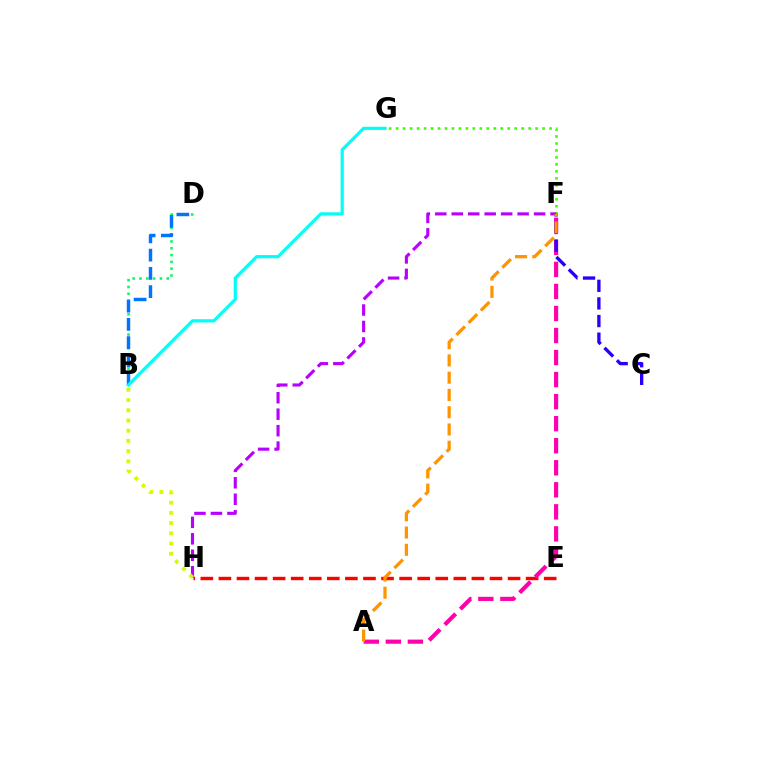{('F', 'G'): [{'color': '#3dff00', 'line_style': 'dotted', 'thickness': 1.89}], ('E', 'H'): [{'color': '#ff0000', 'line_style': 'dashed', 'thickness': 2.46}], ('F', 'H'): [{'color': '#b900ff', 'line_style': 'dashed', 'thickness': 2.24}], ('B', 'D'): [{'color': '#00ff5c', 'line_style': 'dotted', 'thickness': 1.85}, {'color': '#0074ff', 'line_style': 'dashed', 'thickness': 2.48}], ('B', 'H'): [{'color': '#d1ff00', 'line_style': 'dotted', 'thickness': 2.78}], ('A', 'F'): [{'color': '#ff00ac', 'line_style': 'dashed', 'thickness': 2.99}, {'color': '#ff9400', 'line_style': 'dashed', 'thickness': 2.34}], ('B', 'G'): [{'color': '#00fff6', 'line_style': 'solid', 'thickness': 2.3}], ('C', 'F'): [{'color': '#2500ff', 'line_style': 'dashed', 'thickness': 2.39}]}